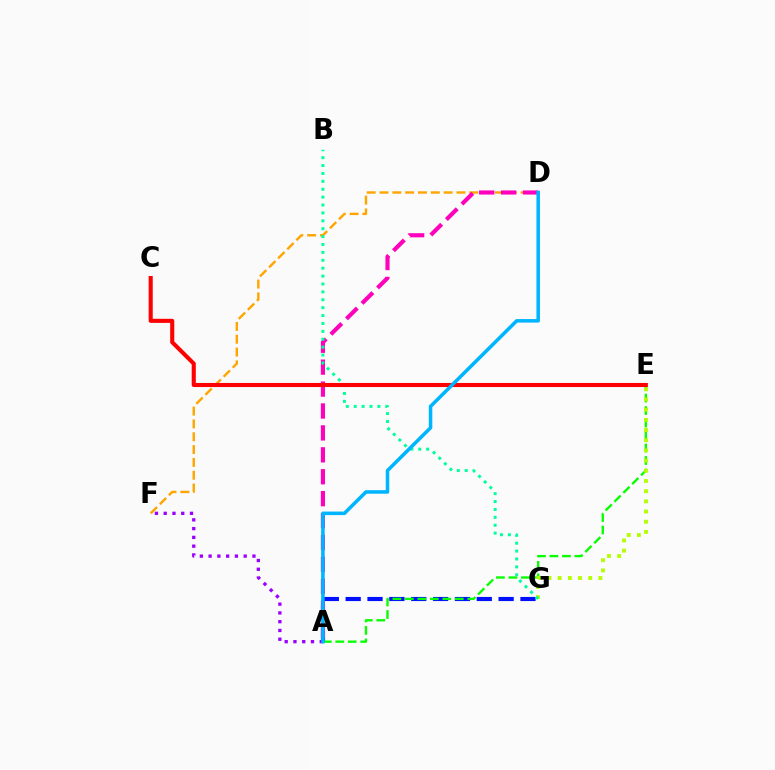{('A', 'F'): [{'color': '#9b00ff', 'line_style': 'dotted', 'thickness': 2.38}], ('D', 'F'): [{'color': '#ffa500', 'line_style': 'dashed', 'thickness': 1.74}], ('A', 'G'): [{'color': '#0010ff', 'line_style': 'dashed', 'thickness': 2.97}], ('A', 'D'): [{'color': '#ff00bd', 'line_style': 'dashed', 'thickness': 2.98}, {'color': '#00b5ff', 'line_style': 'solid', 'thickness': 2.55}], ('A', 'E'): [{'color': '#08ff00', 'line_style': 'dashed', 'thickness': 1.7}], ('E', 'G'): [{'color': '#b3ff00', 'line_style': 'dotted', 'thickness': 2.77}], ('B', 'G'): [{'color': '#00ff9d', 'line_style': 'dotted', 'thickness': 2.15}], ('C', 'E'): [{'color': '#ff0000', 'line_style': 'solid', 'thickness': 2.94}]}